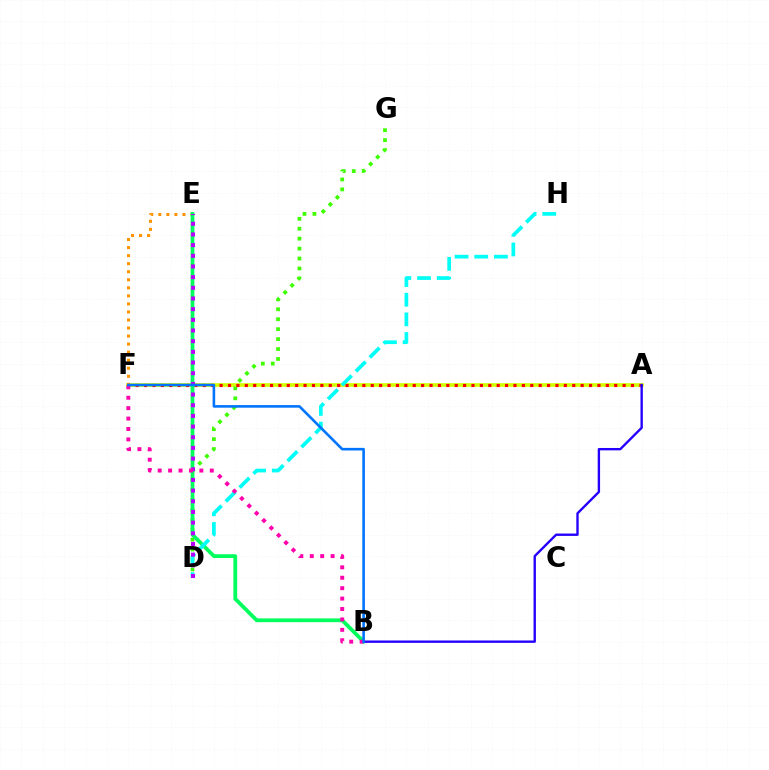{('A', 'F'): [{'color': '#d1ff00', 'line_style': 'solid', 'thickness': 2.65}, {'color': '#ff0000', 'line_style': 'dotted', 'thickness': 2.28}], ('D', 'G'): [{'color': '#3dff00', 'line_style': 'dotted', 'thickness': 2.7}], ('E', 'F'): [{'color': '#ff9400', 'line_style': 'dotted', 'thickness': 2.19}], ('B', 'E'): [{'color': '#00ff5c', 'line_style': 'solid', 'thickness': 2.72}], ('D', 'H'): [{'color': '#00fff6', 'line_style': 'dashed', 'thickness': 2.67}], ('A', 'B'): [{'color': '#2500ff', 'line_style': 'solid', 'thickness': 1.71}], ('D', 'E'): [{'color': '#b900ff', 'line_style': 'dotted', 'thickness': 2.9}], ('B', 'F'): [{'color': '#ff00ac', 'line_style': 'dotted', 'thickness': 2.83}, {'color': '#0074ff', 'line_style': 'solid', 'thickness': 1.87}]}